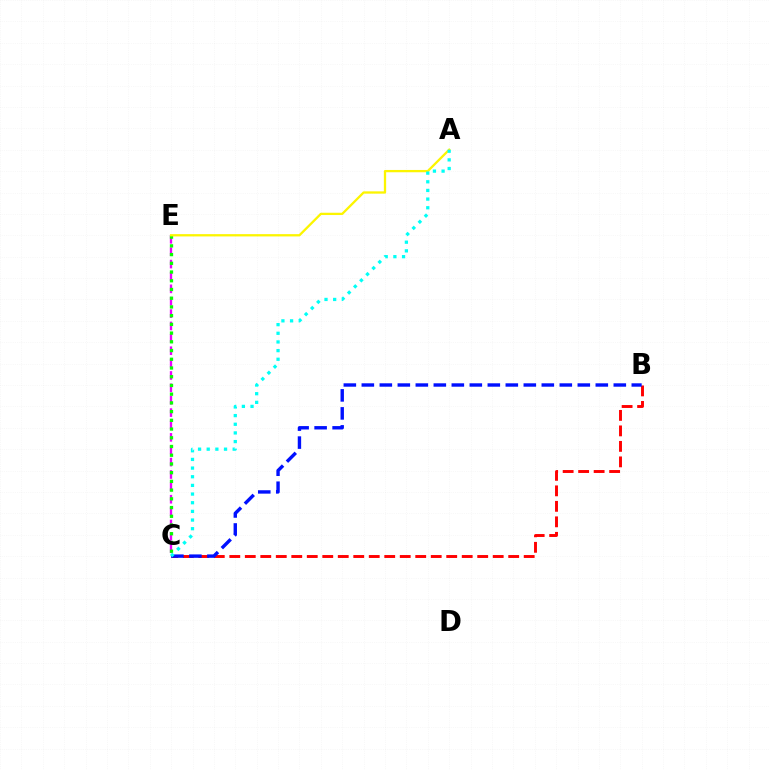{('C', 'E'): [{'color': '#ee00ff', 'line_style': 'dashed', 'thickness': 1.68}, {'color': '#08ff00', 'line_style': 'dotted', 'thickness': 2.37}], ('B', 'C'): [{'color': '#ff0000', 'line_style': 'dashed', 'thickness': 2.1}, {'color': '#0010ff', 'line_style': 'dashed', 'thickness': 2.44}], ('A', 'E'): [{'color': '#fcf500', 'line_style': 'solid', 'thickness': 1.65}], ('A', 'C'): [{'color': '#00fff6', 'line_style': 'dotted', 'thickness': 2.35}]}